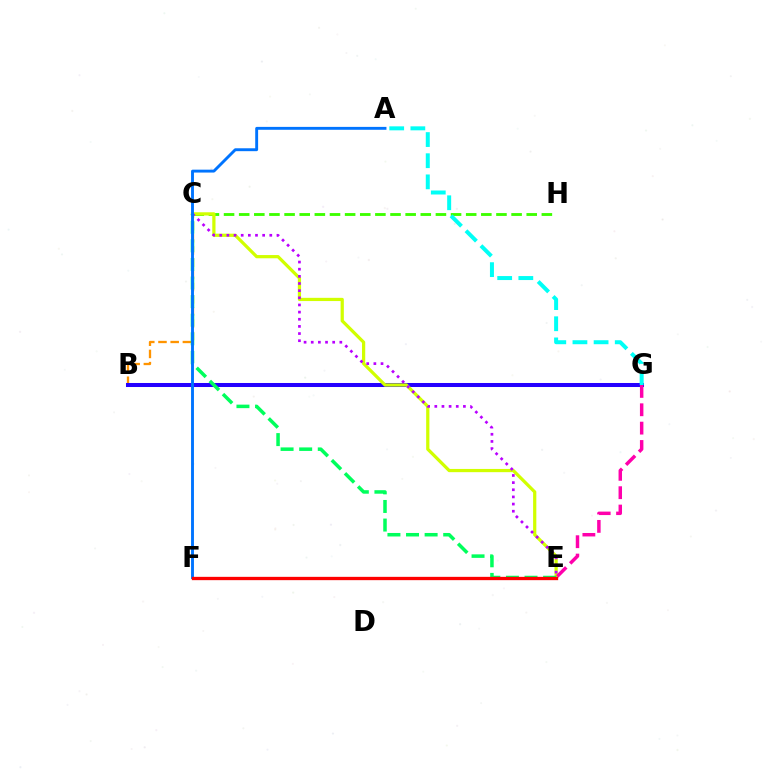{('B', 'C'): [{'color': '#ff9400', 'line_style': 'dashed', 'thickness': 1.66}], ('B', 'G'): [{'color': '#2500ff', 'line_style': 'solid', 'thickness': 2.9}], ('C', 'H'): [{'color': '#3dff00', 'line_style': 'dashed', 'thickness': 2.06}], ('C', 'E'): [{'color': '#d1ff00', 'line_style': 'solid', 'thickness': 2.33}, {'color': '#00ff5c', 'line_style': 'dashed', 'thickness': 2.53}, {'color': '#b900ff', 'line_style': 'dotted', 'thickness': 1.94}], ('A', 'F'): [{'color': '#0074ff', 'line_style': 'solid', 'thickness': 2.09}], ('E', 'G'): [{'color': '#ff00ac', 'line_style': 'dashed', 'thickness': 2.49}], ('A', 'G'): [{'color': '#00fff6', 'line_style': 'dashed', 'thickness': 2.87}], ('E', 'F'): [{'color': '#ff0000', 'line_style': 'solid', 'thickness': 2.39}]}